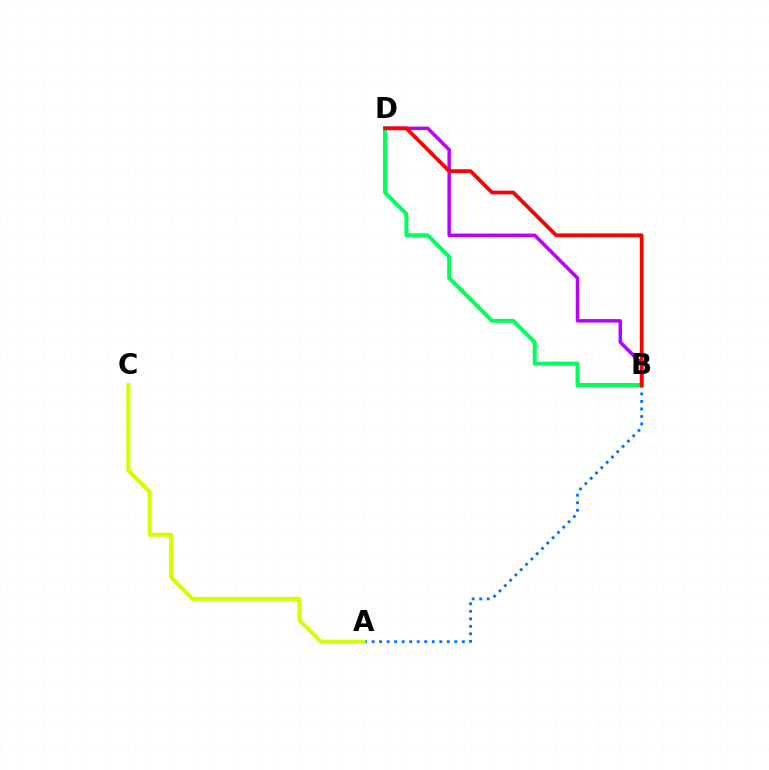{('B', 'D'): [{'color': '#b900ff', 'line_style': 'solid', 'thickness': 2.5}, {'color': '#00ff5c', 'line_style': 'solid', 'thickness': 2.86}, {'color': '#ff0000', 'line_style': 'solid', 'thickness': 2.7}], ('A', 'B'): [{'color': '#0074ff', 'line_style': 'dotted', 'thickness': 2.04}], ('A', 'C'): [{'color': '#d1ff00', 'line_style': 'solid', 'thickness': 2.9}]}